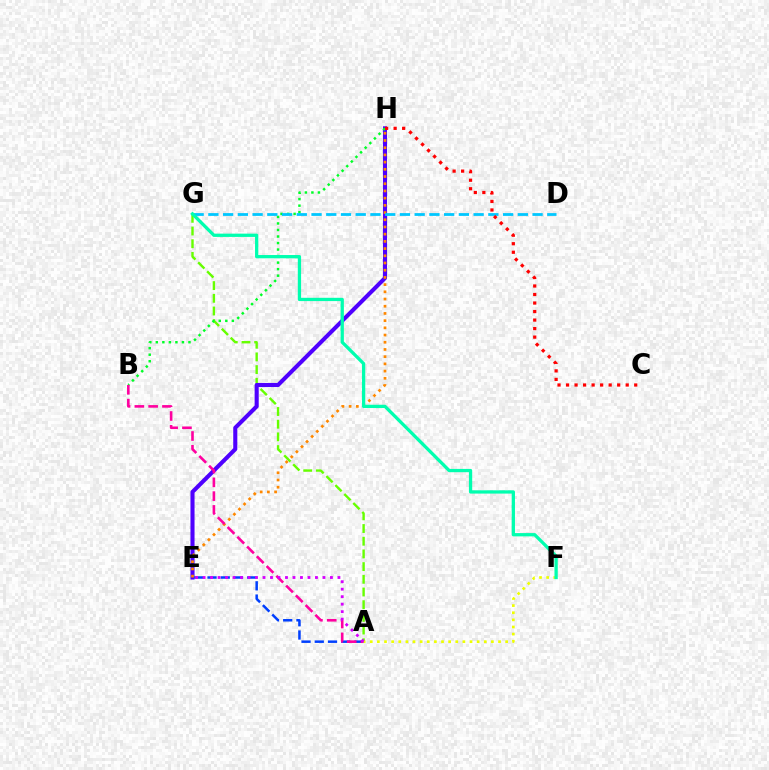{('A', 'G'): [{'color': '#66ff00', 'line_style': 'dashed', 'thickness': 1.72}], ('E', 'H'): [{'color': '#4f00ff', 'line_style': 'solid', 'thickness': 2.94}, {'color': '#ff8800', 'line_style': 'dotted', 'thickness': 1.96}], ('A', 'E'): [{'color': '#003fff', 'line_style': 'dashed', 'thickness': 1.8}, {'color': '#d600ff', 'line_style': 'dotted', 'thickness': 2.04}], ('B', 'H'): [{'color': '#00ff27', 'line_style': 'dotted', 'thickness': 1.77}], ('A', 'B'): [{'color': '#ff00a0', 'line_style': 'dashed', 'thickness': 1.87}], ('D', 'G'): [{'color': '#00c7ff', 'line_style': 'dashed', 'thickness': 2.0}], ('A', 'F'): [{'color': '#eeff00', 'line_style': 'dotted', 'thickness': 1.94}], ('C', 'H'): [{'color': '#ff0000', 'line_style': 'dotted', 'thickness': 2.32}], ('F', 'G'): [{'color': '#00ffaf', 'line_style': 'solid', 'thickness': 2.36}]}